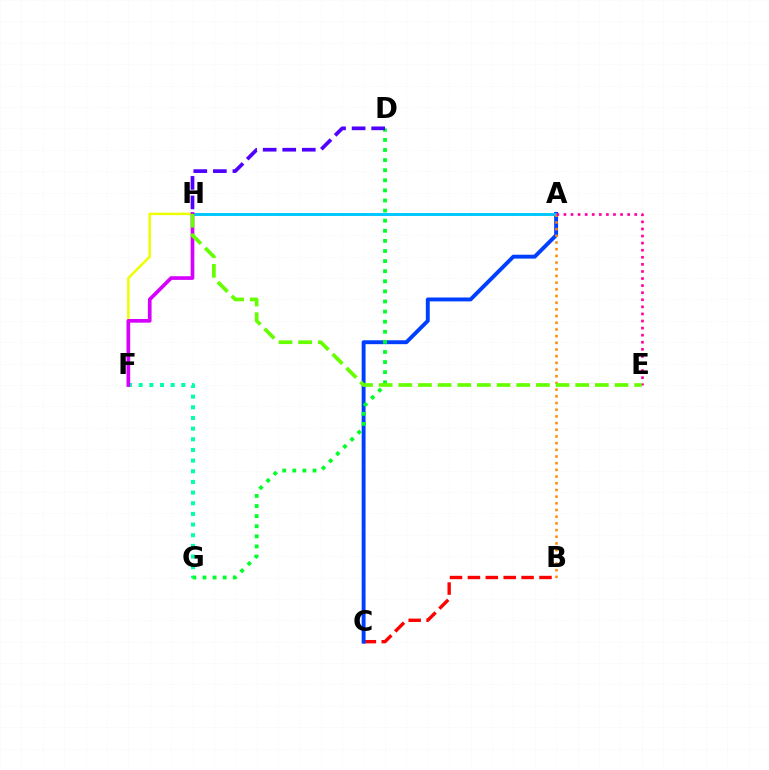{('B', 'C'): [{'color': '#ff0000', 'line_style': 'dashed', 'thickness': 2.43}], ('F', 'G'): [{'color': '#00ffaf', 'line_style': 'dotted', 'thickness': 2.9}], ('A', 'C'): [{'color': '#003fff', 'line_style': 'solid', 'thickness': 2.81}], ('F', 'H'): [{'color': '#eeff00', 'line_style': 'solid', 'thickness': 1.8}, {'color': '#d600ff', 'line_style': 'solid', 'thickness': 2.65}], ('A', 'H'): [{'color': '#00c7ff', 'line_style': 'solid', 'thickness': 2.12}], ('A', 'B'): [{'color': '#ff8800', 'line_style': 'dotted', 'thickness': 1.82}], ('D', 'G'): [{'color': '#00ff27', 'line_style': 'dotted', 'thickness': 2.74}], ('A', 'E'): [{'color': '#ff00a0', 'line_style': 'dotted', 'thickness': 1.92}], ('D', 'H'): [{'color': '#4f00ff', 'line_style': 'dashed', 'thickness': 2.66}], ('E', 'H'): [{'color': '#66ff00', 'line_style': 'dashed', 'thickness': 2.67}]}